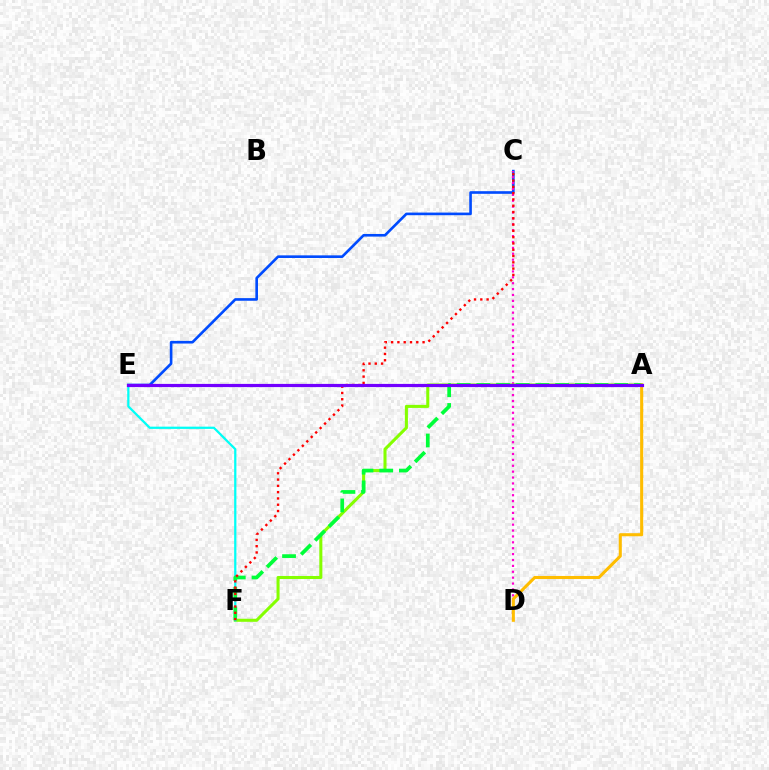{('C', 'E'): [{'color': '#004bff', 'line_style': 'solid', 'thickness': 1.9}], ('C', 'D'): [{'color': '#ff00cf', 'line_style': 'dotted', 'thickness': 1.6}], ('A', 'F'): [{'color': '#84ff00', 'line_style': 'solid', 'thickness': 2.2}, {'color': '#00ff39', 'line_style': 'dashed', 'thickness': 2.68}], ('E', 'F'): [{'color': '#00fff6', 'line_style': 'solid', 'thickness': 1.62}], ('A', 'D'): [{'color': '#ffbd00', 'line_style': 'solid', 'thickness': 2.21}], ('C', 'F'): [{'color': '#ff0000', 'line_style': 'dotted', 'thickness': 1.71}], ('A', 'E'): [{'color': '#7200ff', 'line_style': 'solid', 'thickness': 2.3}]}